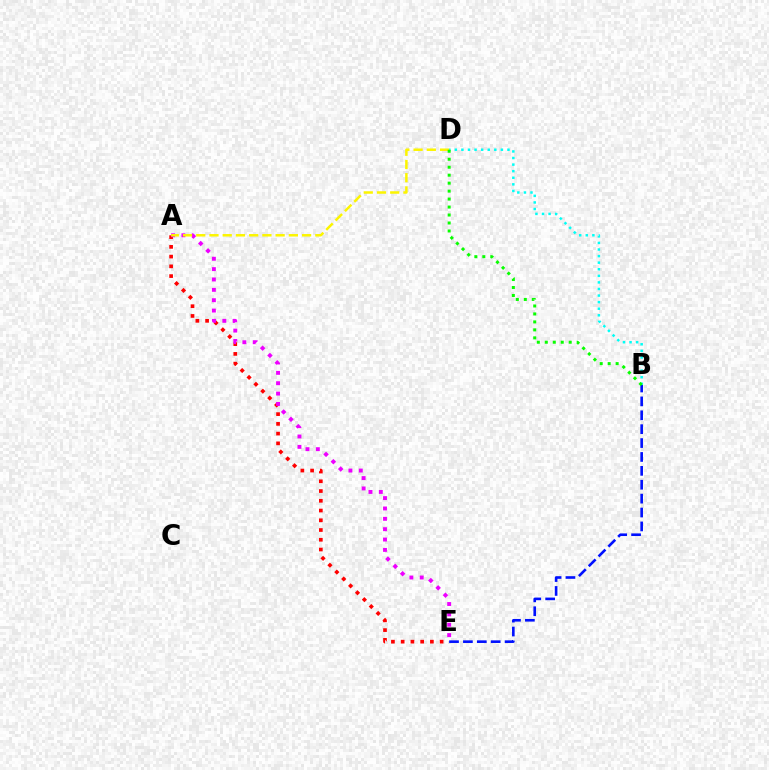{('B', 'D'): [{'color': '#00fff6', 'line_style': 'dotted', 'thickness': 1.79}, {'color': '#08ff00', 'line_style': 'dotted', 'thickness': 2.17}], ('A', 'E'): [{'color': '#ff0000', 'line_style': 'dotted', 'thickness': 2.65}, {'color': '#ee00ff', 'line_style': 'dotted', 'thickness': 2.81}], ('B', 'E'): [{'color': '#0010ff', 'line_style': 'dashed', 'thickness': 1.89}], ('A', 'D'): [{'color': '#fcf500', 'line_style': 'dashed', 'thickness': 1.8}]}